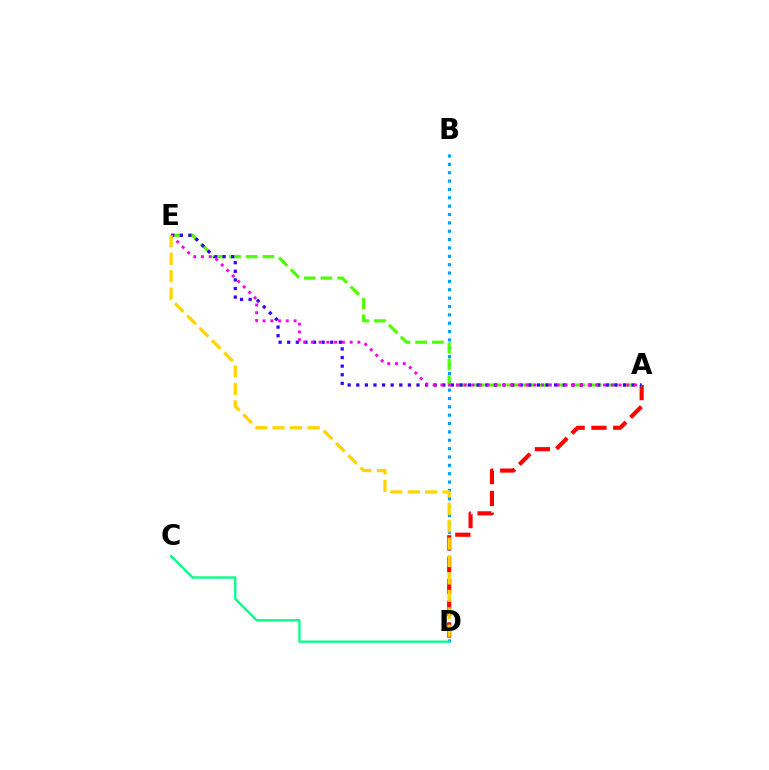{('B', 'D'): [{'color': '#009eff', 'line_style': 'dotted', 'thickness': 2.27}], ('A', 'D'): [{'color': '#ff0000', 'line_style': 'dashed', 'thickness': 2.96}], ('C', 'D'): [{'color': '#00ff86', 'line_style': 'solid', 'thickness': 1.67}], ('A', 'E'): [{'color': '#4fff00', 'line_style': 'dashed', 'thickness': 2.27}, {'color': '#3700ff', 'line_style': 'dotted', 'thickness': 2.34}, {'color': '#ff00ed', 'line_style': 'dotted', 'thickness': 2.1}], ('D', 'E'): [{'color': '#ffd500', 'line_style': 'dashed', 'thickness': 2.37}]}